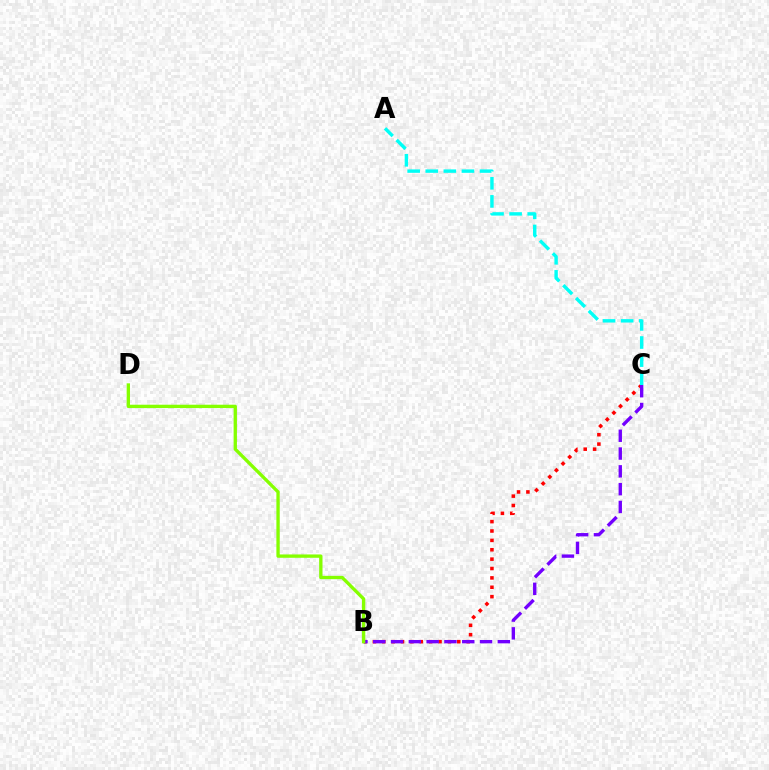{('B', 'C'): [{'color': '#ff0000', 'line_style': 'dotted', 'thickness': 2.55}, {'color': '#7200ff', 'line_style': 'dashed', 'thickness': 2.42}], ('B', 'D'): [{'color': '#84ff00', 'line_style': 'solid', 'thickness': 2.4}], ('A', 'C'): [{'color': '#00fff6', 'line_style': 'dashed', 'thickness': 2.46}]}